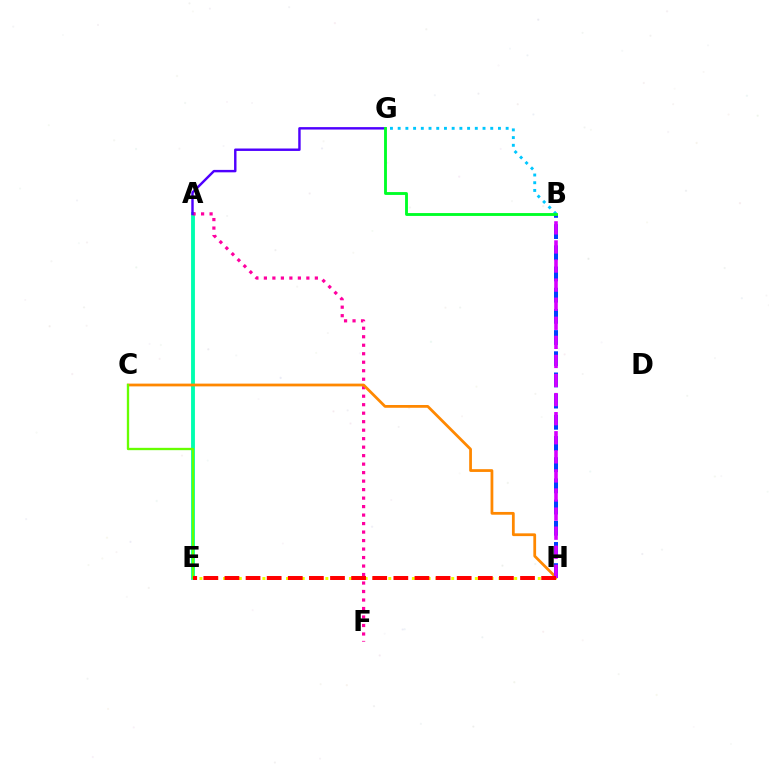{('A', 'E'): [{'color': '#00ffaf', 'line_style': 'solid', 'thickness': 2.79}], ('E', 'H'): [{'color': '#eeff00', 'line_style': 'dotted', 'thickness': 2.14}, {'color': '#ff0000', 'line_style': 'dashed', 'thickness': 2.87}], ('A', 'F'): [{'color': '#ff00a0', 'line_style': 'dotted', 'thickness': 2.31}], ('C', 'H'): [{'color': '#ff8800', 'line_style': 'solid', 'thickness': 1.99}], ('C', 'E'): [{'color': '#66ff00', 'line_style': 'solid', 'thickness': 1.68}], ('B', 'H'): [{'color': '#003fff', 'line_style': 'dashed', 'thickness': 2.88}, {'color': '#d600ff', 'line_style': 'dashed', 'thickness': 2.59}], ('B', 'G'): [{'color': '#00c7ff', 'line_style': 'dotted', 'thickness': 2.1}, {'color': '#00ff27', 'line_style': 'solid', 'thickness': 2.07}], ('A', 'G'): [{'color': '#4f00ff', 'line_style': 'solid', 'thickness': 1.75}]}